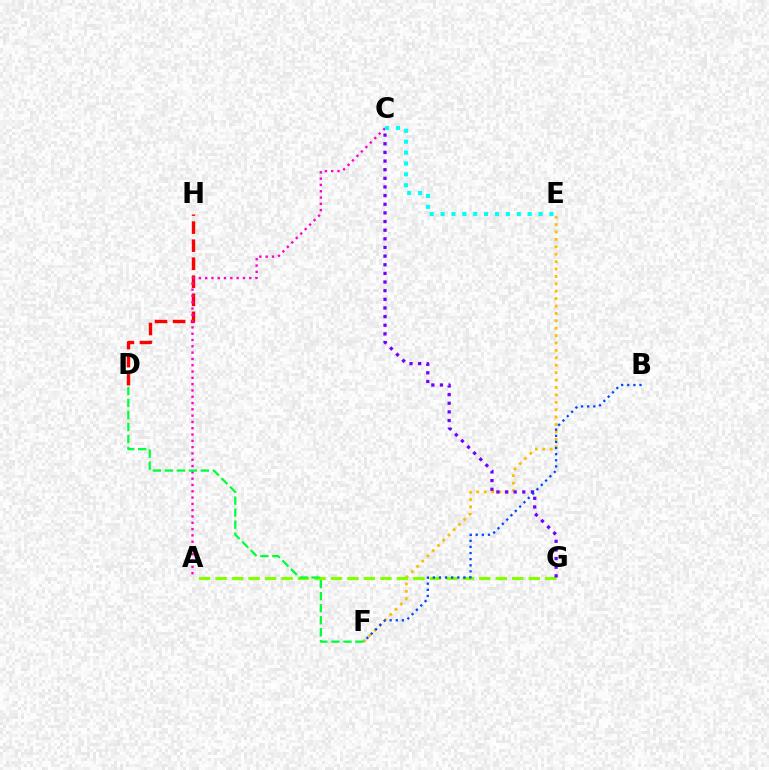{('E', 'F'): [{'color': '#ffbd00', 'line_style': 'dotted', 'thickness': 2.01}], ('A', 'G'): [{'color': '#84ff00', 'line_style': 'dashed', 'thickness': 2.24}], ('D', 'H'): [{'color': '#ff0000', 'line_style': 'dashed', 'thickness': 2.45}], ('C', 'G'): [{'color': '#7200ff', 'line_style': 'dotted', 'thickness': 2.35}], ('A', 'C'): [{'color': '#ff00cf', 'line_style': 'dotted', 'thickness': 1.71}], ('B', 'F'): [{'color': '#004bff', 'line_style': 'dotted', 'thickness': 1.66}], ('C', 'E'): [{'color': '#00fff6', 'line_style': 'dotted', 'thickness': 2.96}], ('D', 'F'): [{'color': '#00ff39', 'line_style': 'dashed', 'thickness': 1.63}]}